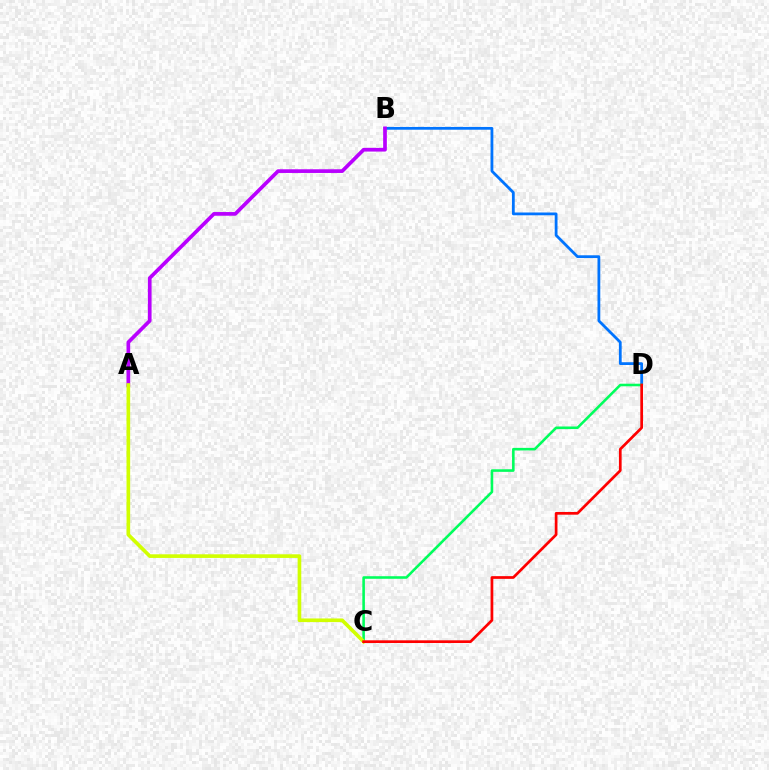{('B', 'D'): [{'color': '#0074ff', 'line_style': 'solid', 'thickness': 2.0}], ('C', 'D'): [{'color': '#00ff5c', 'line_style': 'solid', 'thickness': 1.86}, {'color': '#ff0000', 'line_style': 'solid', 'thickness': 1.95}], ('A', 'B'): [{'color': '#b900ff', 'line_style': 'solid', 'thickness': 2.66}], ('A', 'C'): [{'color': '#d1ff00', 'line_style': 'solid', 'thickness': 2.62}]}